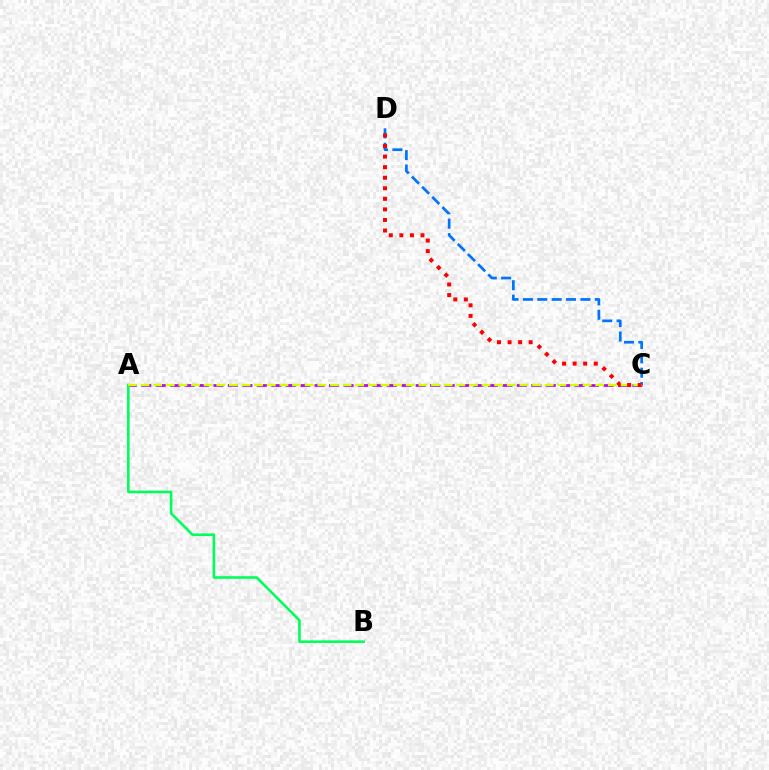{('C', 'D'): [{'color': '#0074ff', 'line_style': 'dashed', 'thickness': 1.95}, {'color': '#ff0000', 'line_style': 'dotted', 'thickness': 2.87}], ('A', 'C'): [{'color': '#b900ff', 'line_style': 'dashed', 'thickness': 1.96}, {'color': '#d1ff00', 'line_style': 'dashed', 'thickness': 1.72}], ('A', 'B'): [{'color': '#00ff5c', 'line_style': 'solid', 'thickness': 1.87}]}